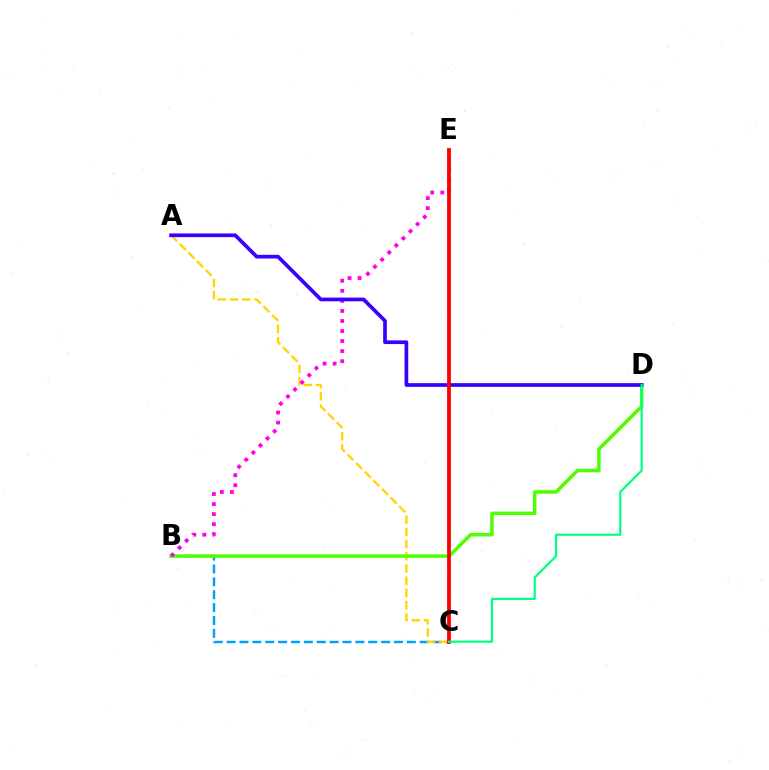{('B', 'C'): [{'color': '#009eff', 'line_style': 'dashed', 'thickness': 1.75}], ('A', 'C'): [{'color': '#ffd500', 'line_style': 'dashed', 'thickness': 1.66}], ('B', 'D'): [{'color': '#4fff00', 'line_style': 'solid', 'thickness': 2.51}], ('B', 'E'): [{'color': '#ff00ed', 'line_style': 'dotted', 'thickness': 2.73}], ('A', 'D'): [{'color': '#3700ff', 'line_style': 'solid', 'thickness': 2.67}], ('C', 'E'): [{'color': '#ff0000', 'line_style': 'solid', 'thickness': 2.73}], ('C', 'D'): [{'color': '#00ff86', 'line_style': 'solid', 'thickness': 1.59}]}